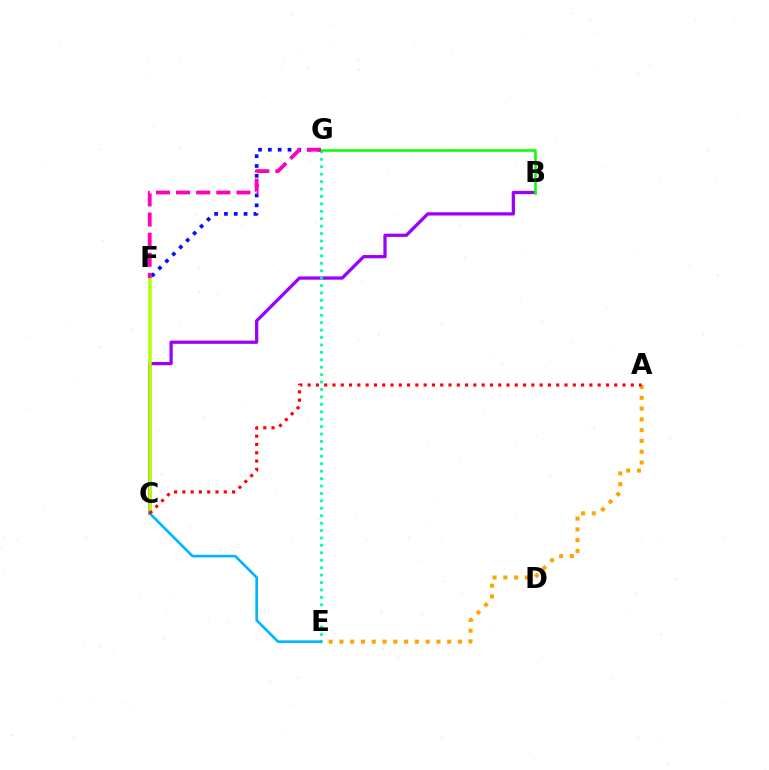{('F', 'G'): [{'color': '#0010ff', 'line_style': 'dotted', 'thickness': 2.67}, {'color': '#ff00bd', 'line_style': 'dashed', 'thickness': 2.73}], ('A', 'E'): [{'color': '#ffa500', 'line_style': 'dotted', 'thickness': 2.93}], ('B', 'C'): [{'color': '#9b00ff', 'line_style': 'solid', 'thickness': 2.35}], ('E', 'G'): [{'color': '#00ff9d', 'line_style': 'dotted', 'thickness': 2.02}], ('C', 'F'): [{'color': '#b3ff00', 'line_style': 'solid', 'thickness': 2.52}], ('B', 'G'): [{'color': '#08ff00', 'line_style': 'solid', 'thickness': 1.84}], ('C', 'E'): [{'color': '#00b5ff', 'line_style': 'solid', 'thickness': 1.89}], ('A', 'C'): [{'color': '#ff0000', 'line_style': 'dotted', 'thickness': 2.25}]}